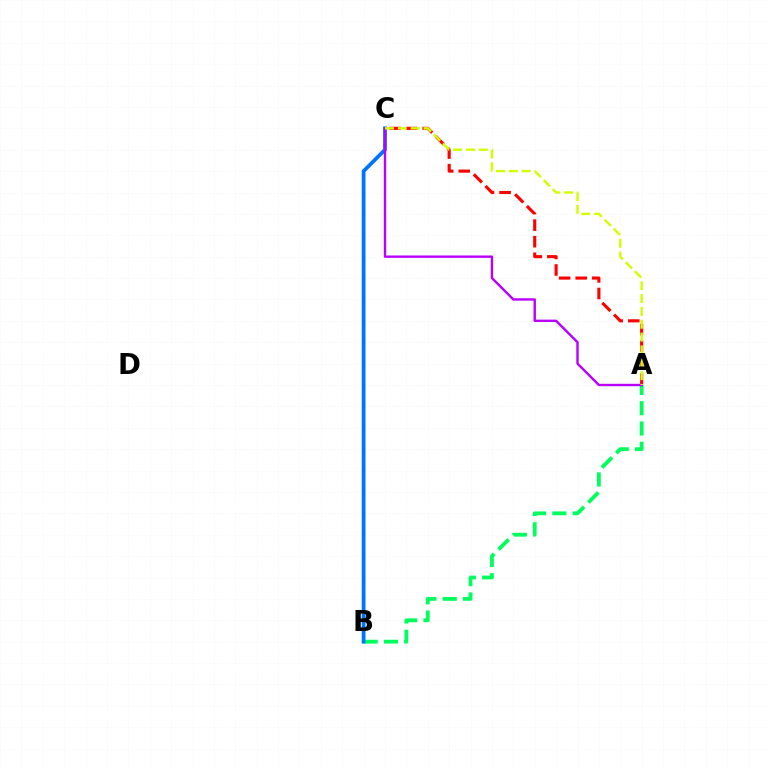{('A', 'C'): [{'color': '#ff0000', 'line_style': 'dashed', 'thickness': 2.25}, {'color': '#b900ff', 'line_style': 'solid', 'thickness': 1.73}, {'color': '#d1ff00', 'line_style': 'dashed', 'thickness': 1.74}], ('A', 'B'): [{'color': '#00ff5c', 'line_style': 'dashed', 'thickness': 2.76}], ('B', 'C'): [{'color': '#0074ff', 'line_style': 'solid', 'thickness': 2.72}]}